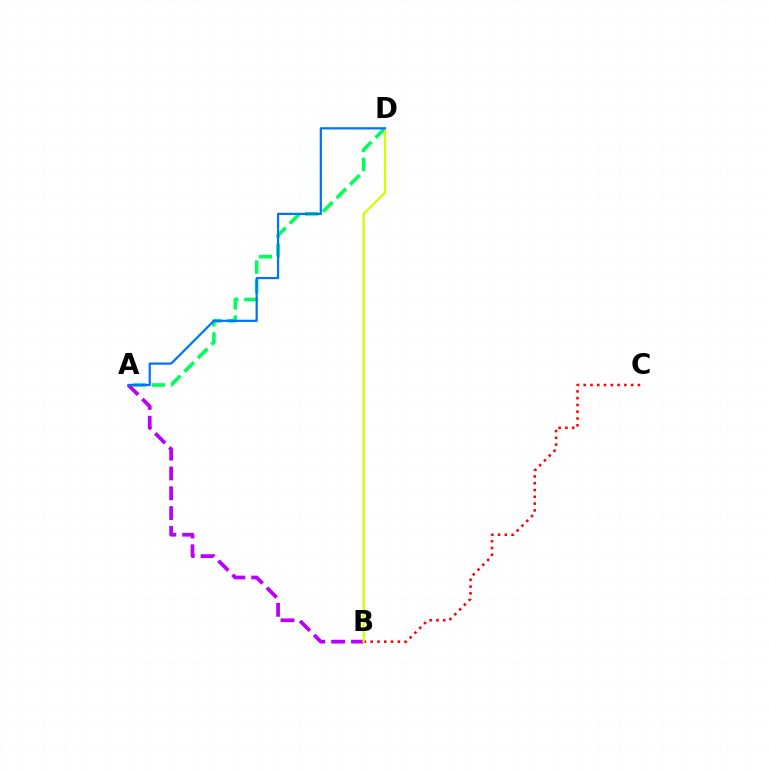{('B', 'C'): [{'color': '#ff0000', 'line_style': 'dotted', 'thickness': 1.84}], ('A', 'B'): [{'color': '#b900ff', 'line_style': 'dashed', 'thickness': 2.7}], ('A', 'D'): [{'color': '#00ff5c', 'line_style': 'dashed', 'thickness': 2.6}, {'color': '#0074ff', 'line_style': 'solid', 'thickness': 1.61}], ('B', 'D'): [{'color': '#d1ff00', 'line_style': 'solid', 'thickness': 1.62}]}